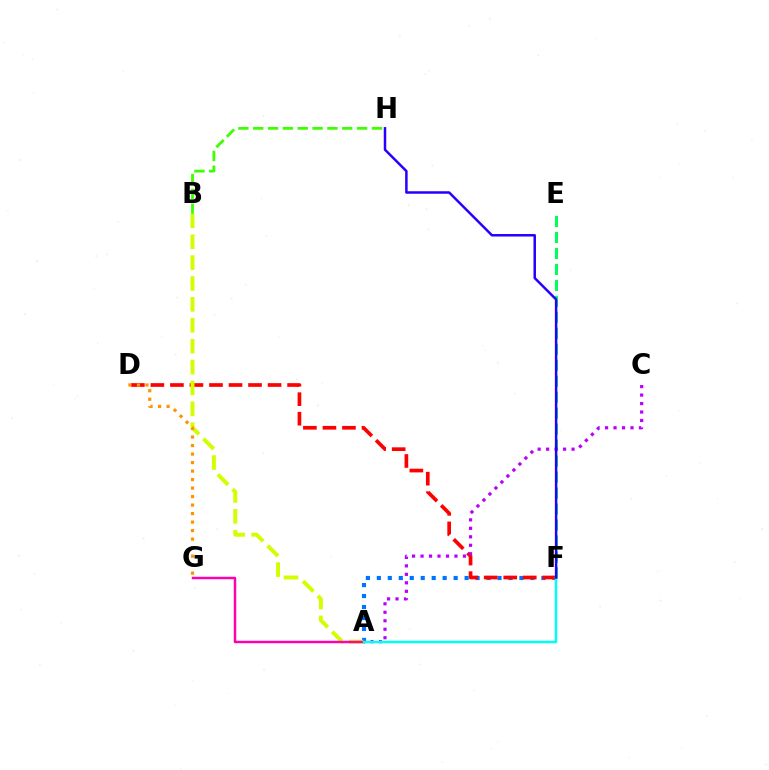{('E', 'F'): [{'color': '#00ff5c', 'line_style': 'dashed', 'thickness': 2.17}], ('A', 'F'): [{'color': '#0074ff', 'line_style': 'dotted', 'thickness': 2.98}, {'color': '#00fff6', 'line_style': 'solid', 'thickness': 1.79}], ('D', 'F'): [{'color': '#ff0000', 'line_style': 'dashed', 'thickness': 2.65}], ('A', 'B'): [{'color': '#d1ff00', 'line_style': 'dashed', 'thickness': 2.84}], ('B', 'H'): [{'color': '#3dff00', 'line_style': 'dashed', 'thickness': 2.02}], ('A', 'G'): [{'color': '#ff00ac', 'line_style': 'solid', 'thickness': 1.78}], ('A', 'C'): [{'color': '#b900ff', 'line_style': 'dotted', 'thickness': 2.3}], ('D', 'G'): [{'color': '#ff9400', 'line_style': 'dotted', 'thickness': 2.31}], ('F', 'H'): [{'color': '#2500ff', 'line_style': 'solid', 'thickness': 1.79}]}